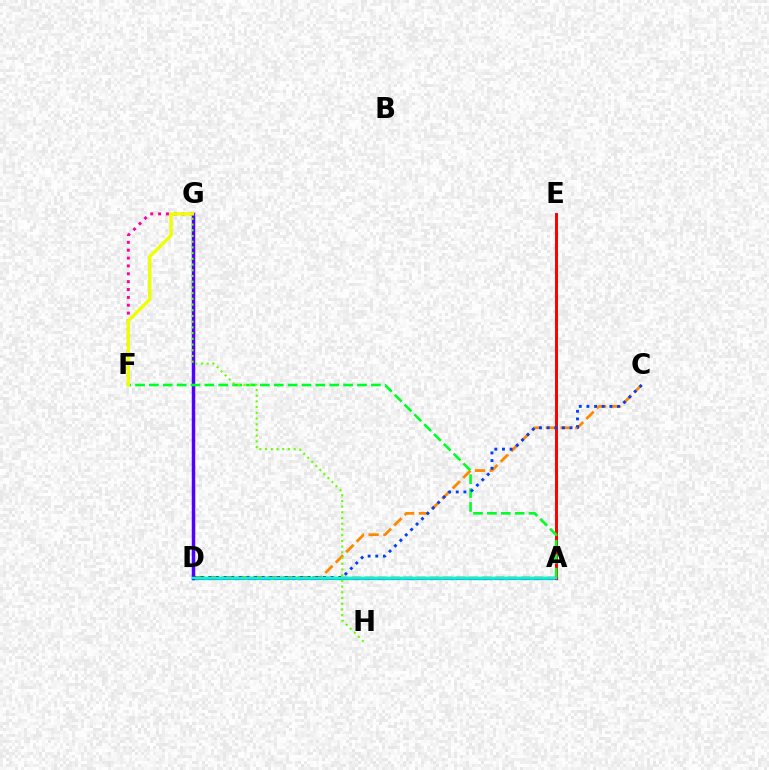{('C', 'D'): [{'color': '#ff8800', 'line_style': 'dashed', 'thickness': 2.01}, {'color': '#003fff', 'line_style': 'dotted', 'thickness': 2.08}], ('A', 'D'): [{'color': '#00c7ff', 'line_style': 'solid', 'thickness': 2.34}, {'color': '#d600ff', 'line_style': 'dashed', 'thickness': 1.77}, {'color': '#00ffaf', 'line_style': 'solid', 'thickness': 1.73}], ('F', 'G'): [{'color': '#ff00a0', 'line_style': 'dotted', 'thickness': 2.14}, {'color': '#eeff00', 'line_style': 'solid', 'thickness': 2.41}], ('D', 'G'): [{'color': '#4f00ff', 'line_style': 'solid', 'thickness': 2.5}], ('A', 'E'): [{'color': '#ff0000', 'line_style': 'solid', 'thickness': 2.14}], ('A', 'F'): [{'color': '#00ff27', 'line_style': 'dashed', 'thickness': 1.88}], ('G', 'H'): [{'color': '#66ff00', 'line_style': 'dotted', 'thickness': 1.55}]}